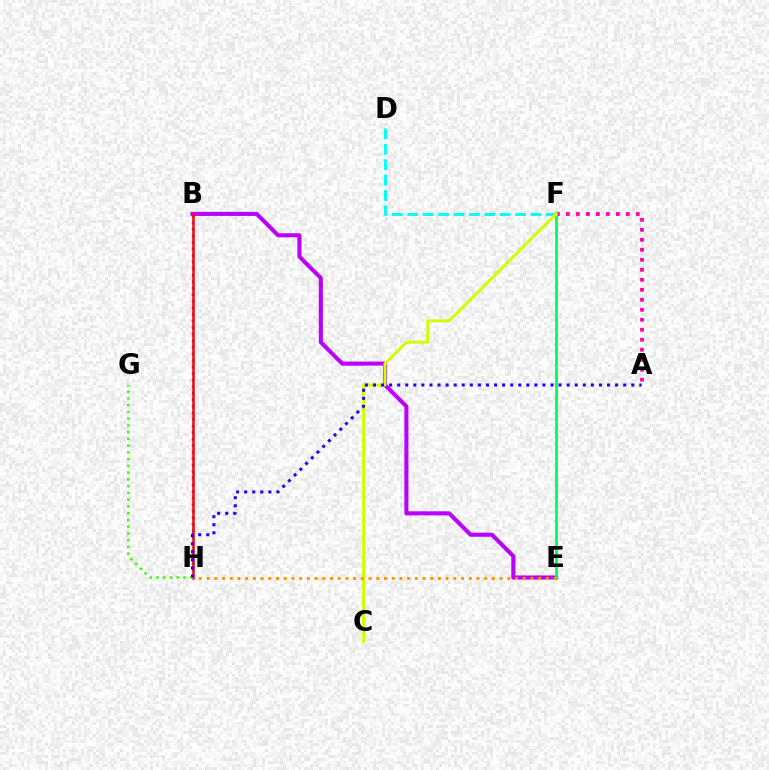{('A', 'F'): [{'color': '#ff00ac', 'line_style': 'dotted', 'thickness': 2.72}], ('B', 'H'): [{'color': '#0074ff', 'line_style': 'dotted', 'thickness': 1.78}, {'color': '#ff0000', 'line_style': 'solid', 'thickness': 1.81}], ('B', 'E'): [{'color': '#b900ff', 'line_style': 'solid', 'thickness': 2.94}], ('E', 'F'): [{'color': '#00ff5c', 'line_style': 'solid', 'thickness': 2.05}], ('D', 'F'): [{'color': '#00fff6', 'line_style': 'dashed', 'thickness': 2.09}], ('C', 'F'): [{'color': '#d1ff00', 'line_style': 'solid', 'thickness': 2.14}], ('G', 'H'): [{'color': '#3dff00', 'line_style': 'dotted', 'thickness': 1.83}], ('E', 'H'): [{'color': '#ff9400', 'line_style': 'dotted', 'thickness': 2.09}], ('A', 'H'): [{'color': '#2500ff', 'line_style': 'dotted', 'thickness': 2.19}]}